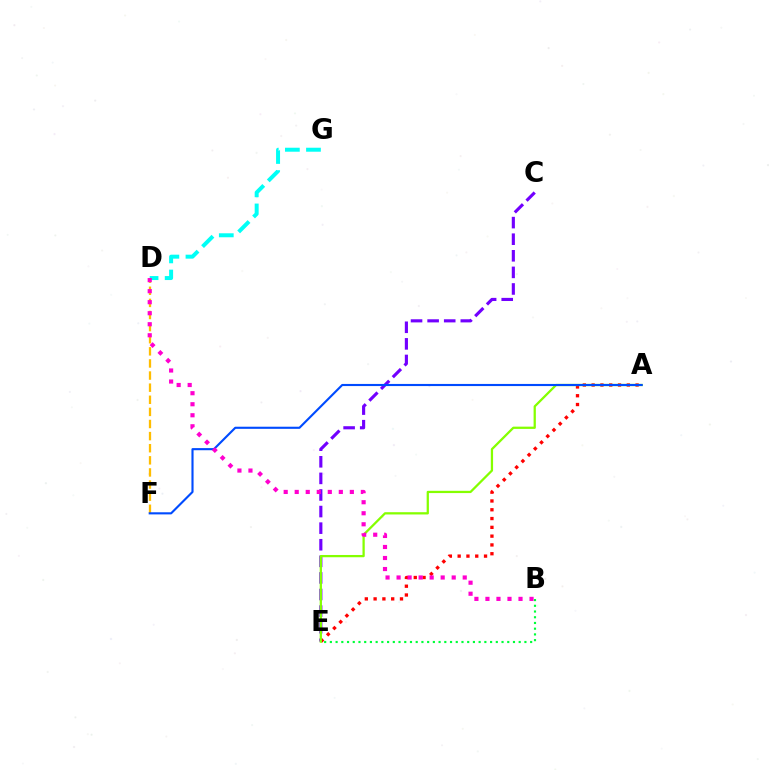{('C', 'E'): [{'color': '#7200ff', 'line_style': 'dashed', 'thickness': 2.25}], ('D', 'G'): [{'color': '#00fff6', 'line_style': 'dashed', 'thickness': 2.87}], ('A', 'E'): [{'color': '#ff0000', 'line_style': 'dotted', 'thickness': 2.39}, {'color': '#84ff00', 'line_style': 'solid', 'thickness': 1.63}], ('B', 'E'): [{'color': '#00ff39', 'line_style': 'dotted', 'thickness': 1.55}], ('D', 'F'): [{'color': '#ffbd00', 'line_style': 'dashed', 'thickness': 1.65}], ('A', 'F'): [{'color': '#004bff', 'line_style': 'solid', 'thickness': 1.53}], ('B', 'D'): [{'color': '#ff00cf', 'line_style': 'dotted', 'thickness': 3.0}]}